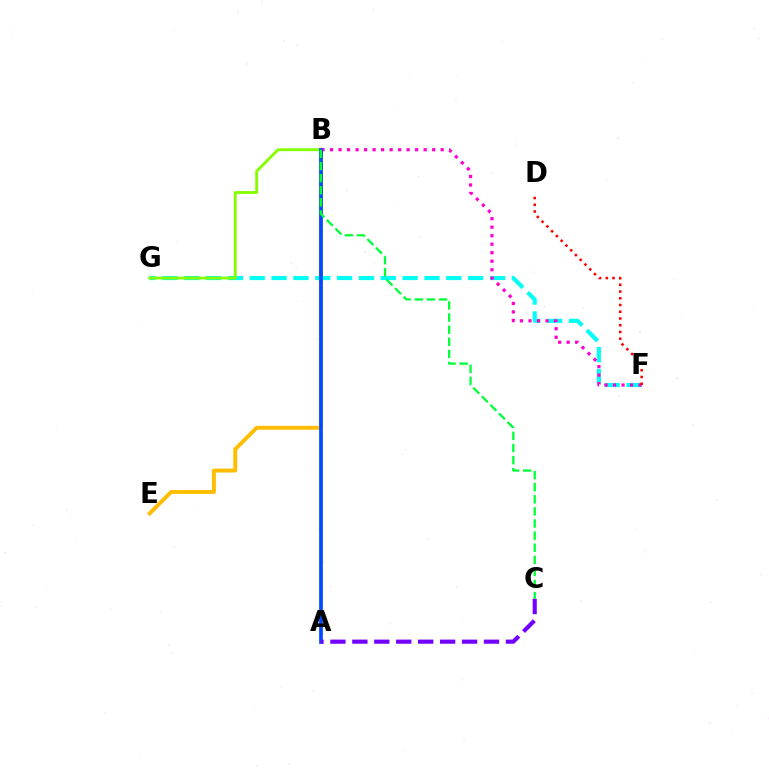{('B', 'E'): [{'color': '#ffbd00', 'line_style': 'solid', 'thickness': 2.83}], ('F', 'G'): [{'color': '#00fff6', 'line_style': 'dashed', 'thickness': 2.97}], ('B', 'G'): [{'color': '#84ff00', 'line_style': 'solid', 'thickness': 2.06}], ('B', 'F'): [{'color': '#ff00cf', 'line_style': 'dotted', 'thickness': 2.31}], ('A', 'B'): [{'color': '#004bff', 'line_style': 'solid', 'thickness': 2.67}], ('D', 'F'): [{'color': '#ff0000', 'line_style': 'dotted', 'thickness': 1.83}], ('B', 'C'): [{'color': '#00ff39', 'line_style': 'dashed', 'thickness': 1.65}], ('A', 'C'): [{'color': '#7200ff', 'line_style': 'dashed', 'thickness': 2.98}]}